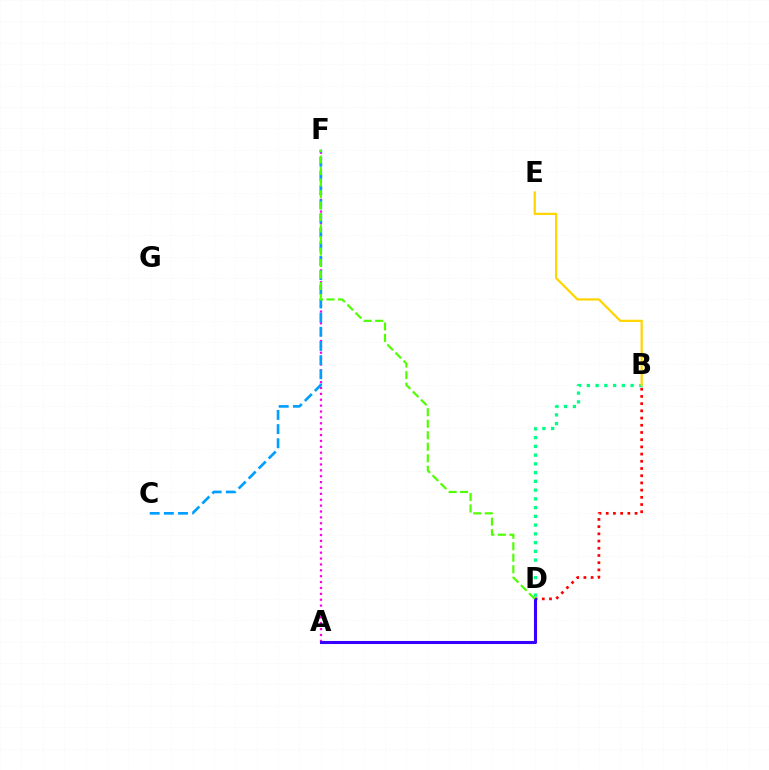{('B', 'D'): [{'color': '#00ff86', 'line_style': 'dotted', 'thickness': 2.38}, {'color': '#ff0000', 'line_style': 'dotted', 'thickness': 1.96}], ('A', 'F'): [{'color': '#ff00ed', 'line_style': 'dotted', 'thickness': 1.6}], ('C', 'F'): [{'color': '#009eff', 'line_style': 'dashed', 'thickness': 1.92}], ('B', 'E'): [{'color': '#ffd500', 'line_style': 'solid', 'thickness': 1.61}], ('A', 'D'): [{'color': '#3700ff', 'line_style': 'solid', 'thickness': 2.21}], ('D', 'F'): [{'color': '#4fff00', 'line_style': 'dashed', 'thickness': 1.56}]}